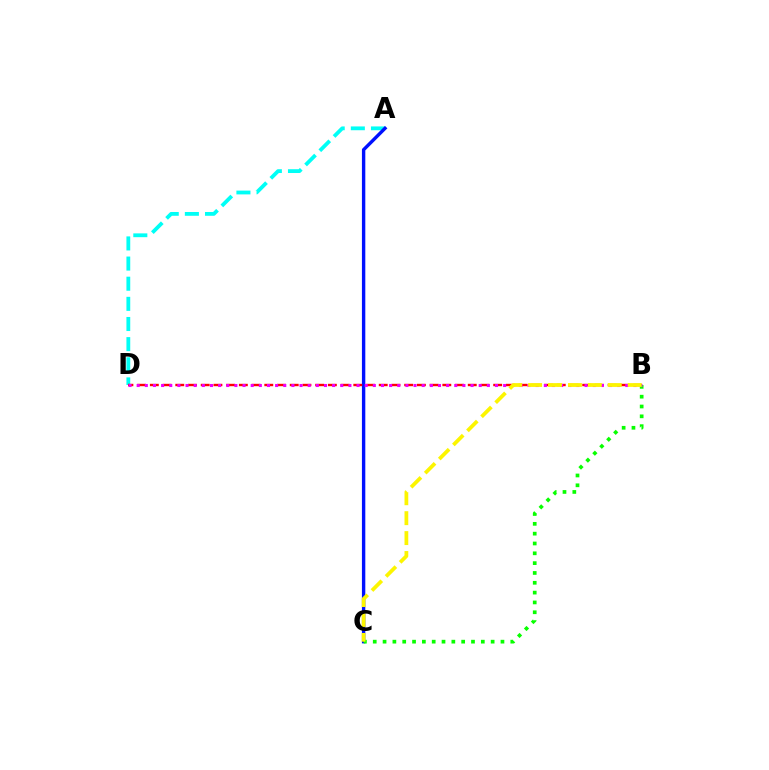{('A', 'D'): [{'color': '#00fff6', 'line_style': 'dashed', 'thickness': 2.74}], ('A', 'C'): [{'color': '#0010ff', 'line_style': 'solid', 'thickness': 2.44}], ('B', 'D'): [{'color': '#ff0000', 'line_style': 'dashed', 'thickness': 1.73}, {'color': '#ee00ff', 'line_style': 'dotted', 'thickness': 2.21}], ('B', 'C'): [{'color': '#08ff00', 'line_style': 'dotted', 'thickness': 2.67}, {'color': '#fcf500', 'line_style': 'dashed', 'thickness': 2.71}]}